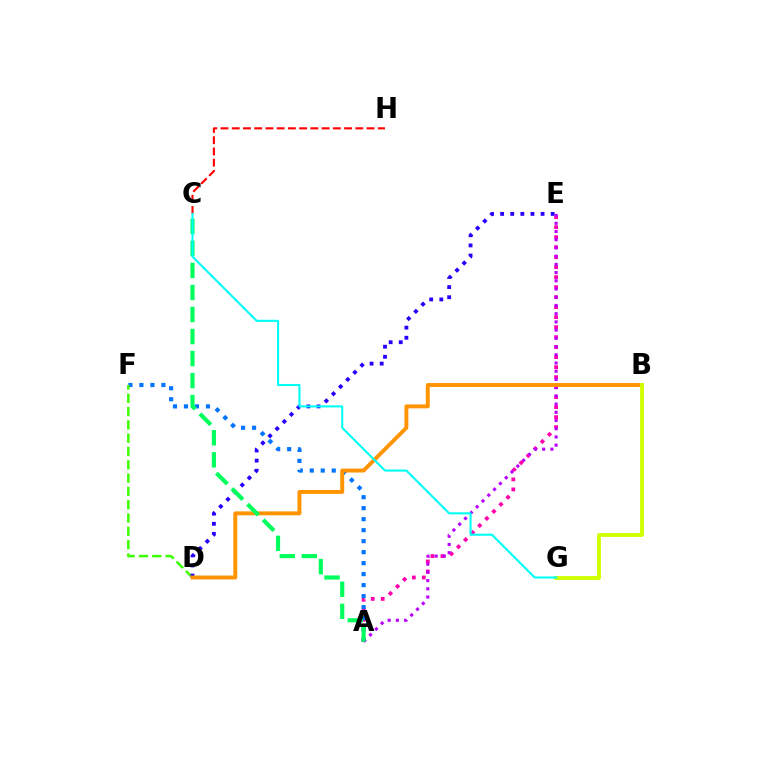{('A', 'E'): [{'color': '#ff00ac', 'line_style': 'dotted', 'thickness': 2.72}, {'color': '#b900ff', 'line_style': 'dotted', 'thickness': 2.23}], ('A', 'F'): [{'color': '#0074ff', 'line_style': 'dotted', 'thickness': 2.99}], ('D', 'F'): [{'color': '#3dff00', 'line_style': 'dashed', 'thickness': 1.81}], ('D', 'E'): [{'color': '#2500ff', 'line_style': 'dotted', 'thickness': 2.75}], ('B', 'D'): [{'color': '#ff9400', 'line_style': 'solid', 'thickness': 2.82}], ('A', 'C'): [{'color': '#00ff5c', 'line_style': 'dashed', 'thickness': 2.99}], ('B', 'G'): [{'color': '#d1ff00', 'line_style': 'solid', 'thickness': 2.77}], ('C', 'H'): [{'color': '#ff0000', 'line_style': 'dashed', 'thickness': 1.53}], ('C', 'G'): [{'color': '#00fff6', 'line_style': 'solid', 'thickness': 1.5}]}